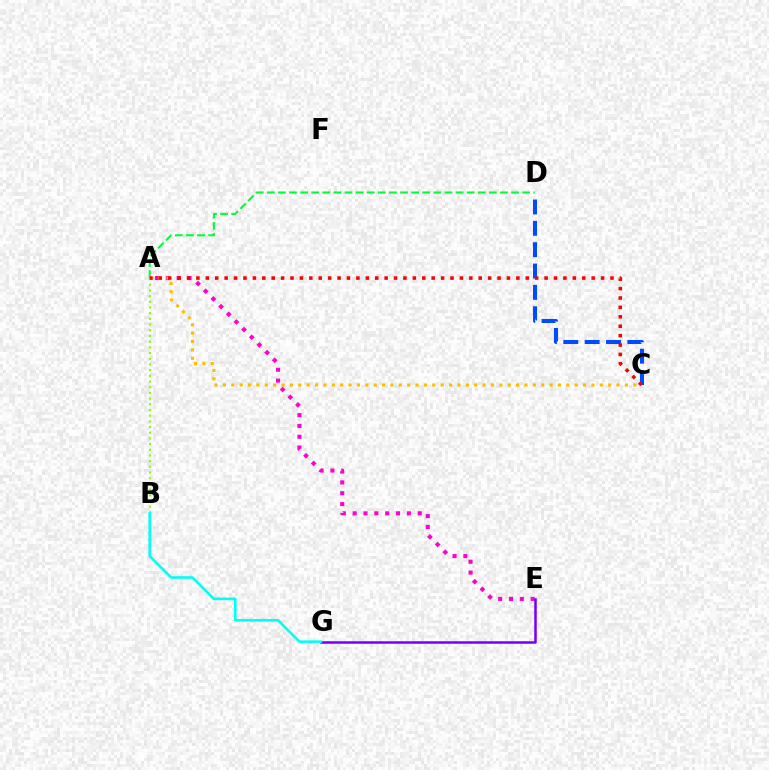{('A', 'E'): [{'color': '#ff00cf', 'line_style': 'dotted', 'thickness': 2.95}], ('A', 'D'): [{'color': '#00ff39', 'line_style': 'dashed', 'thickness': 1.51}], ('E', 'G'): [{'color': '#7200ff', 'line_style': 'solid', 'thickness': 1.8}], ('A', 'C'): [{'color': '#ffbd00', 'line_style': 'dotted', 'thickness': 2.28}, {'color': '#ff0000', 'line_style': 'dotted', 'thickness': 2.56}], ('A', 'B'): [{'color': '#84ff00', 'line_style': 'dotted', 'thickness': 1.55}], ('C', 'D'): [{'color': '#004bff', 'line_style': 'dashed', 'thickness': 2.9}], ('B', 'G'): [{'color': '#00fff6', 'line_style': 'solid', 'thickness': 1.87}]}